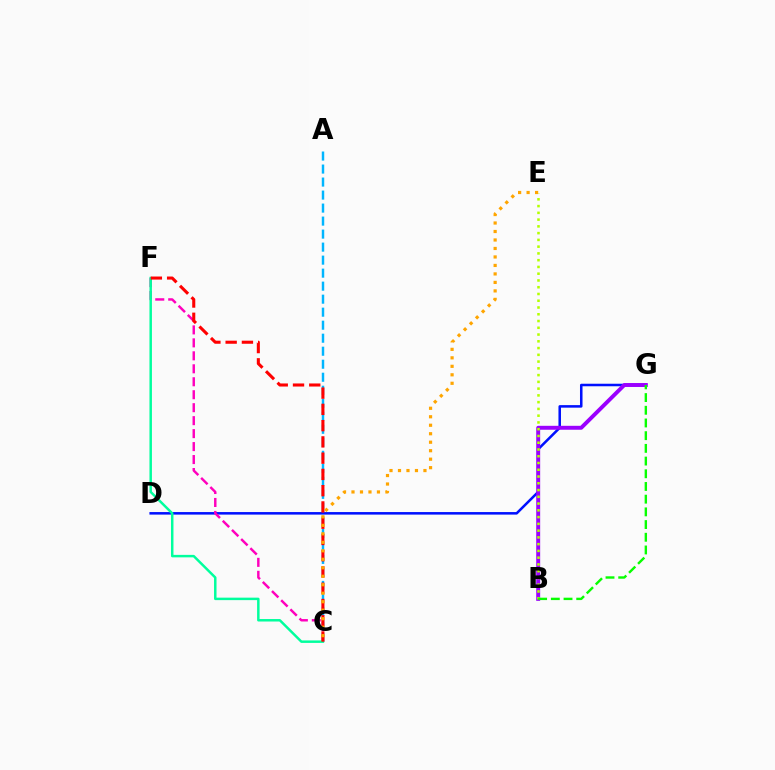{('D', 'G'): [{'color': '#0010ff', 'line_style': 'solid', 'thickness': 1.82}], ('C', 'F'): [{'color': '#ff00bd', 'line_style': 'dashed', 'thickness': 1.76}, {'color': '#00ff9d', 'line_style': 'solid', 'thickness': 1.78}, {'color': '#ff0000', 'line_style': 'dashed', 'thickness': 2.21}], ('B', 'G'): [{'color': '#9b00ff', 'line_style': 'solid', 'thickness': 2.83}, {'color': '#08ff00', 'line_style': 'dashed', 'thickness': 1.73}], ('B', 'E'): [{'color': '#b3ff00', 'line_style': 'dotted', 'thickness': 1.84}], ('A', 'C'): [{'color': '#00b5ff', 'line_style': 'dashed', 'thickness': 1.77}], ('C', 'E'): [{'color': '#ffa500', 'line_style': 'dotted', 'thickness': 2.31}]}